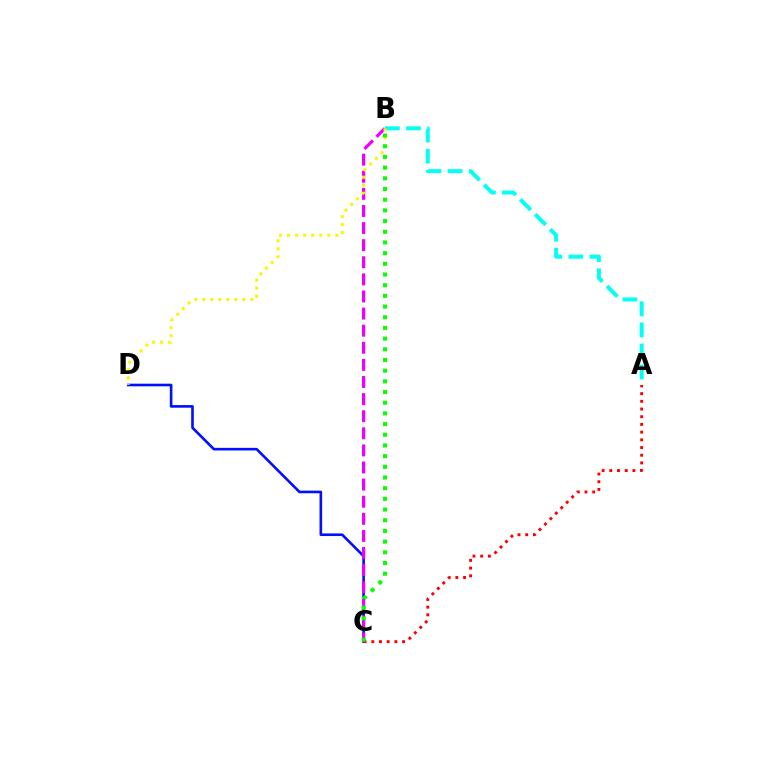{('C', 'D'): [{'color': '#0010ff', 'line_style': 'solid', 'thickness': 1.89}], ('A', 'B'): [{'color': '#00fff6', 'line_style': 'dashed', 'thickness': 2.87}], ('A', 'C'): [{'color': '#ff0000', 'line_style': 'dotted', 'thickness': 2.09}], ('B', 'C'): [{'color': '#ee00ff', 'line_style': 'dashed', 'thickness': 2.32}, {'color': '#08ff00', 'line_style': 'dotted', 'thickness': 2.9}], ('B', 'D'): [{'color': '#fcf500', 'line_style': 'dotted', 'thickness': 2.18}]}